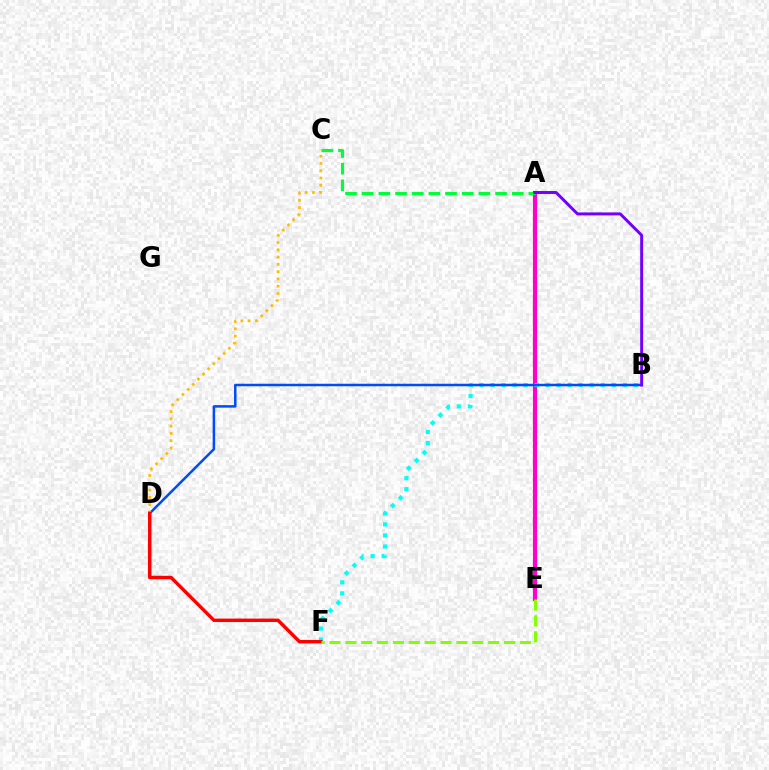{('A', 'E'): [{'color': '#ff00cf', 'line_style': 'solid', 'thickness': 2.98}], ('A', 'C'): [{'color': '#00ff39', 'line_style': 'dashed', 'thickness': 2.26}], ('B', 'F'): [{'color': '#00fff6', 'line_style': 'dotted', 'thickness': 2.99}], ('B', 'D'): [{'color': '#004bff', 'line_style': 'solid', 'thickness': 1.81}], ('C', 'D'): [{'color': '#ffbd00', 'line_style': 'dotted', 'thickness': 1.98}], ('D', 'F'): [{'color': '#ff0000', 'line_style': 'solid', 'thickness': 2.46}], ('E', 'F'): [{'color': '#84ff00', 'line_style': 'dashed', 'thickness': 2.16}], ('A', 'B'): [{'color': '#7200ff', 'line_style': 'solid', 'thickness': 2.14}]}